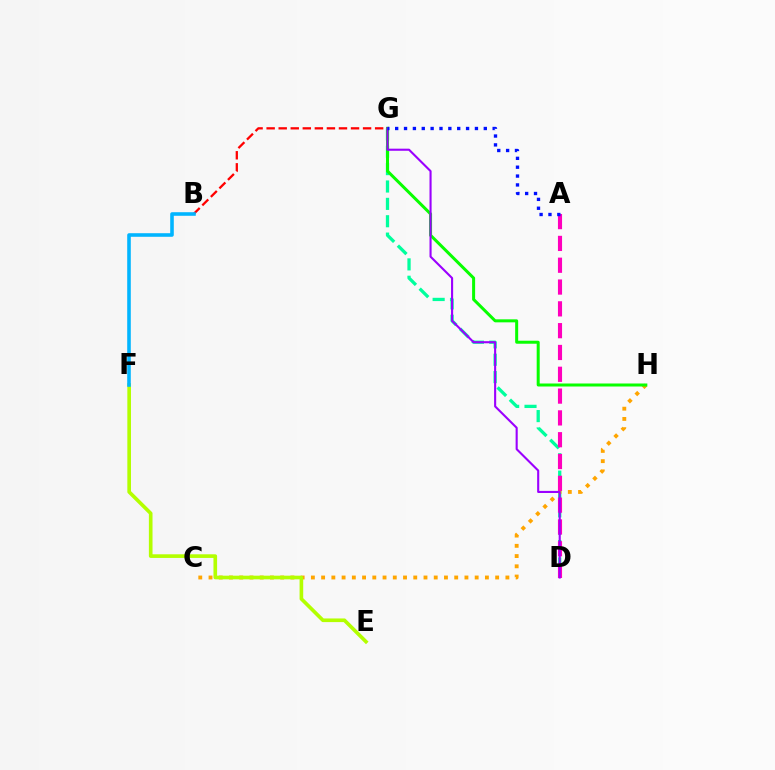{('D', 'G'): [{'color': '#00ff9d', 'line_style': 'dashed', 'thickness': 2.36}, {'color': '#9b00ff', 'line_style': 'solid', 'thickness': 1.51}], ('C', 'H'): [{'color': '#ffa500', 'line_style': 'dotted', 'thickness': 2.78}], ('E', 'F'): [{'color': '#b3ff00', 'line_style': 'solid', 'thickness': 2.62}], ('G', 'H'): [{'color': '#08ff00', 'line_style': 'solid', 'thickness': 2.17}], ('B', 'G'): [{'color': '#ff0000', 'line_style': 'dashed', 'thickness': 1.64}], ('A', 'D'): [{'color': '#ff00bd', 'line_style': 'dashed', 'thickness': 2.96}], ('A', 'G'): [{'color': '#0010ff', 'line_style': 'dotted', 'thickness': 2.41}], ('B', 'F'): [{'color': '#00b5ff', 'line_style': 'solid', 'thickness': 2.58}]}